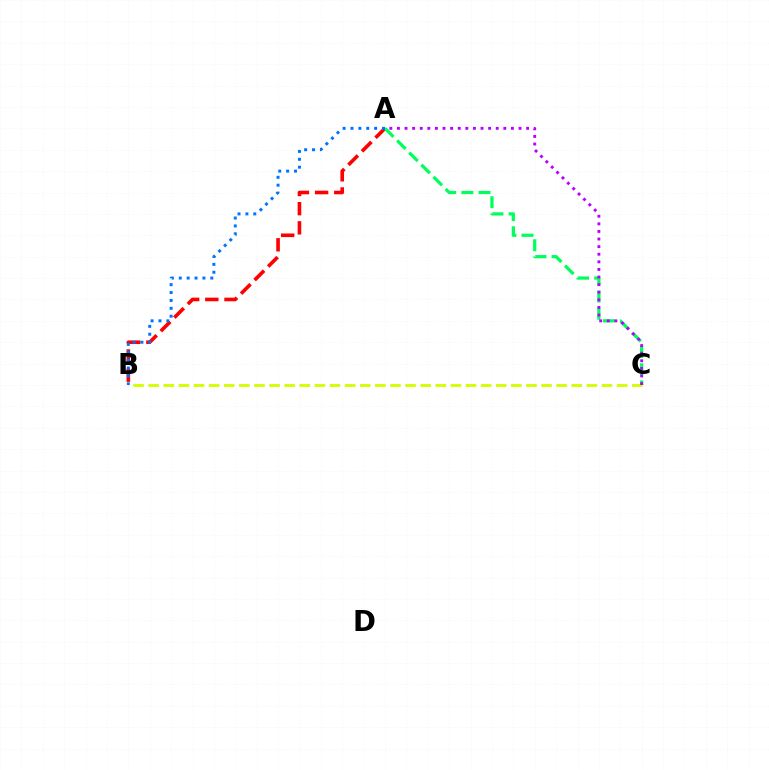{('A', 'B'): [{'color': '#ff0000', 'line_style': 'dashed', 'thickness': 2.6}, {'color': '#0074ff', 'line_style': 'dotted', 'thickness': 2.14}], ('B', 'C'): [{'color': '#d1ff00', 'line_style': 'dashed', 'thickness': 2.05}], ('A', 'C'): [{'color': '#00ff5c', 'line_style': 'dashed', 'thickness': 2.33}, {'color': '#b900ff', 'line_style': 'dotted', 'thickness': 2.06}]}